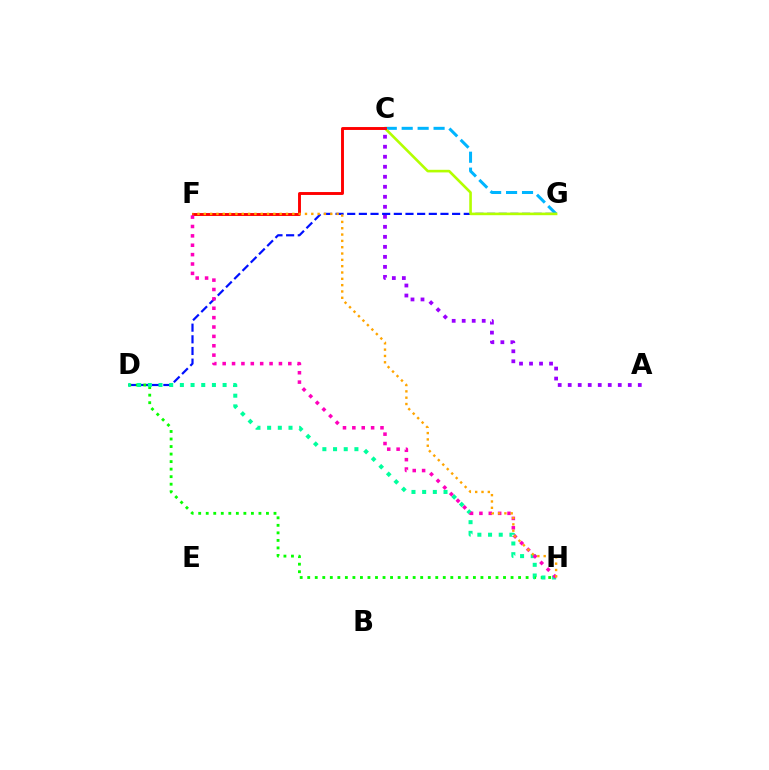{('D', 'G'): [{'color': '#0010ff', 'line_style': 'dashed', 'thickness': 1.58}], ('C', 'G'): [{'color': '#00b5ff', 'line_style': 'dashed', 'thickness': 2.17}, {'color': '#b3ff00', 'line_style': 'solid', 'thickness': 1.88}], ('D', 'H'): [{'color': '#08ff00', 'line_style': 'dotted', 'thickness': 2.05}, {'color': '#00ff9d', 'line_style': 'dotted', 'thickness': 2.9}], ('C', 'F'): [{'color': '#ff0000', 'line_style': 'solid', 'thickness': 2.09}], ('F', 'H'): [{'color': '#ff00bd', 'line_style': 'dotted', 'thickness': 2.55}, {'color': '#ffa500', 'line_style': 'dotted', 'thickness': 1.72}], ('A', 'C'): [{'color': '#9b00ff', 'line_style': 'dotted', 'thickness': 2.72}]}